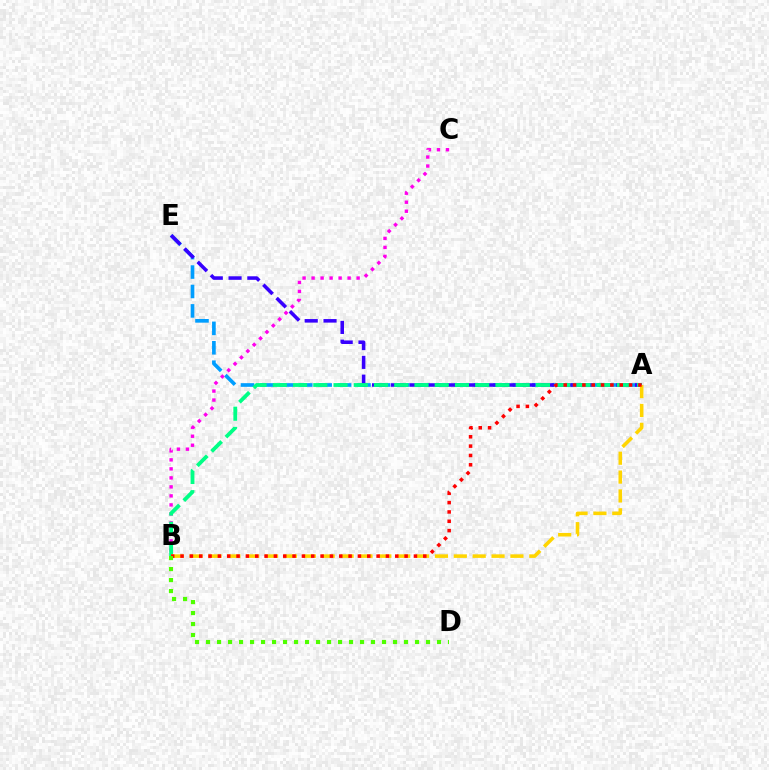{('A', 'E'): [{'color': '#009eff', 'line_style': 'dashed', 'thickness': 2.64}, {'color': '#3700ff', 'line_style': 'dashed', 'thickness': 2.55}], ('B', 'C'): [{'color': '#ff00ed', 'line_style': 'dotted', 'thickness': 2.45}], ('A', 'B'): [{'color': '#00ff86', 'line_style': 'dashed', 'thickness': 2.75}, {'color': '#ffd500', 'line_style': 'dashed', 'thickness': 2.56}, {'color': '#ff0000', 'line_style': 'dotted', 'thickness': 2.54}], ('B', 'D'): [{'color': '#4fff00', 'line_style': 'dotted', 'thickness': 2.99}]}